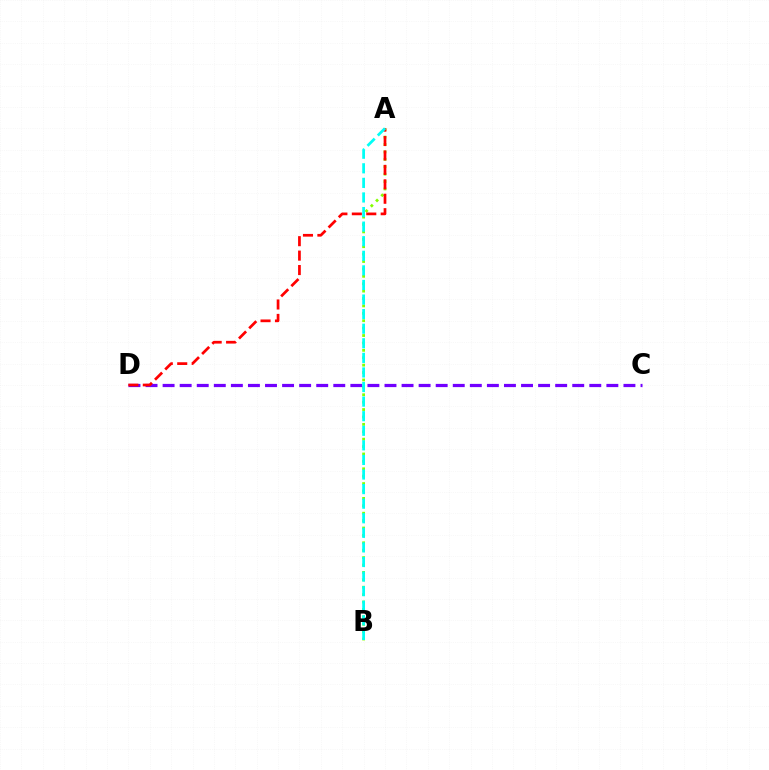{('A', 'B'): [{'color': '#84ff00', 'line_style': 'dotted', 'thickness': 2.01}, {'color': '#00fff6', 'line_style': 'dashed', 'thickness': 1.98}], ('C', 'D'): [{'color': '#7200ff', 'line_style': 'dashed', 'thickness': 2.32}], ('A', 'D'): [{'color': '#ff0000', 'line_style': 'dashed', 'thickness': 1.96}]}